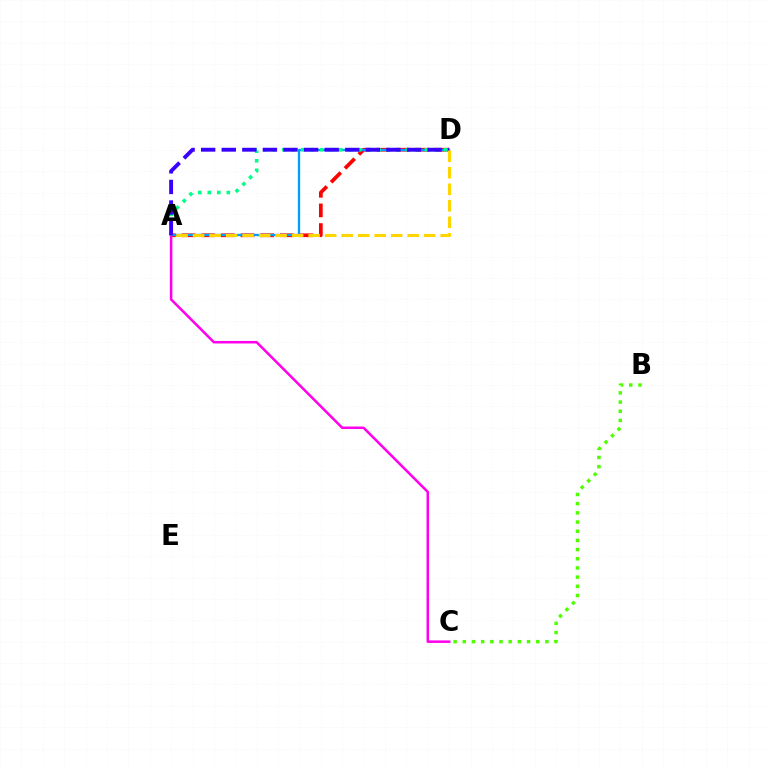{('B', 'C'): [{'color': '#4fff00', 'line_style': 'dotted', 'thickness': 2.49}], ('A', 'D'): [{'color': '#ff0000', 'line_style': 'dashed', 'thickness': 2.67}, {'color': '#009eff', 'line_style': 'solid', 'thickness': 1.69}, {'color': '#00ff86', 'line_style': 'dotted', 'thickness': 2.59}, {'color': '#3700ff', 'line_style': 'dashed', 'thickness': 2.8}, {'color': '#ffd500', 'line_style': 'dashed', 'thickness': 2.24}], ('A', 'C'): [{'color': '#ff00ed', 'line_style': 'solid', 'thickness': 1.81}]}